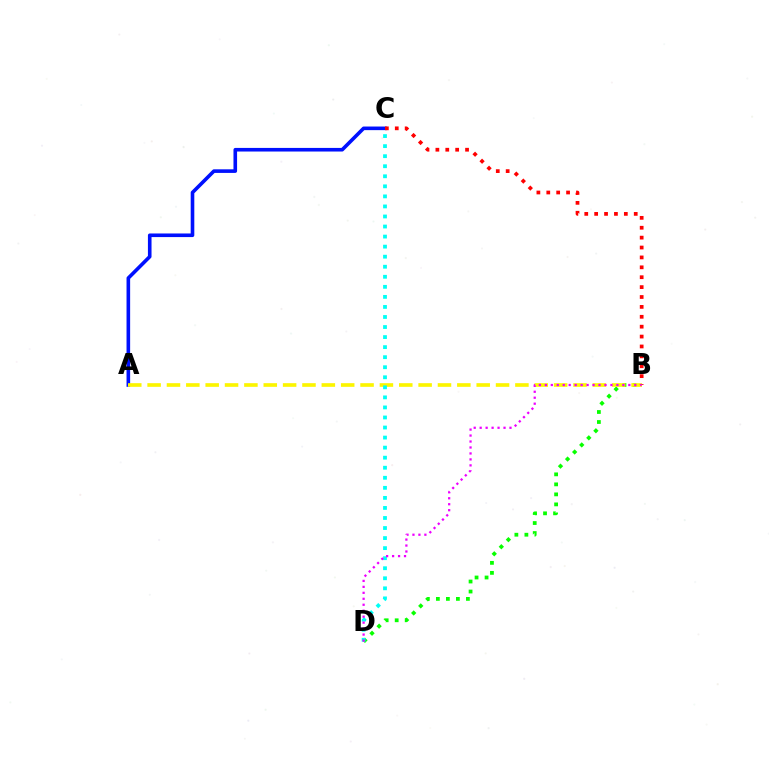{('B', 'D'): [{'color': '#08ff00', 'line_style': 'dotted', 'thickness': 2.72}, {'color': '#ee00ff', 'line_style': 'dotted', 'thickness': 1.62}], ('A', 'C'): [{'color': '#0010ff', 'line_style': 'solid', 'thickness': 2.6}], ('A', 'B'): [{'color': '#fcf500', 'line_style': 'dashed', 'thickness': 2.63}], ('C', 'D'): [{'color': '#00fff6', 'line_style': 'dotted', 'thickness': 2.73}], ('B', 'C'): [{'color': '#ff0000', 'line_style': 'dotted', 'thickness': 2.69}]}